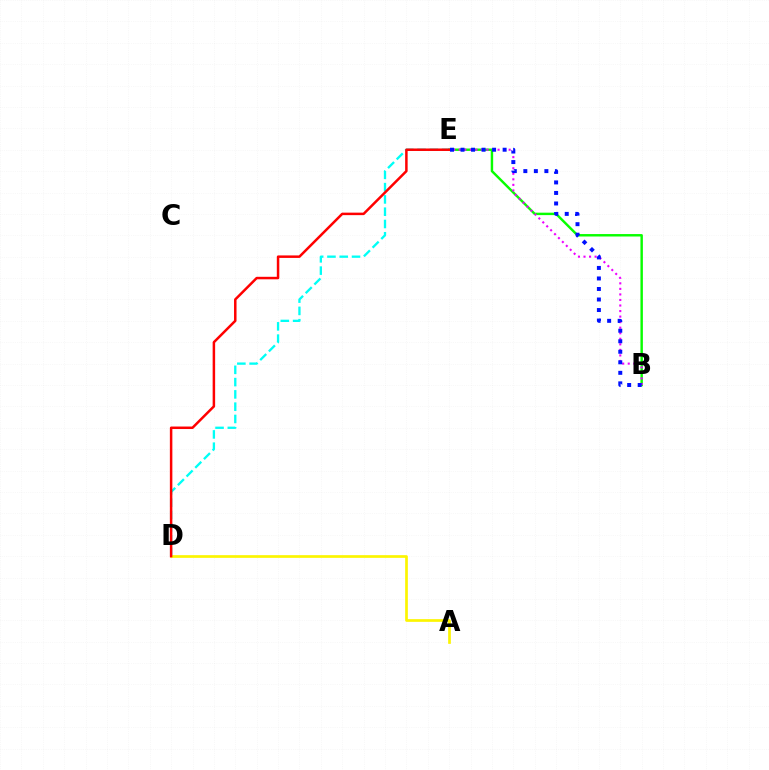{('B', 'E'): [{'color': '#08ff00', 'line_style': 'solid', 'thickness': 1.75}, {'color': '#ee00ff', 'line_style': 'dotted', 'thickness': 1.51}, {'color': '#0010ff', 'line_style': 'dotted', 'thickness': 2.86}], ('D', 'E'): [{'color': '#00fff6', 'line_style': 'dashed', 'thickness': 1.67}, {'color': '#ff0000', 'line_style': 'solid', 'thickness': 1.8}], ('A', 'D'): [{'color': '#fcf500', 'line_style': 'solid', 'thickness': 1.94}]}